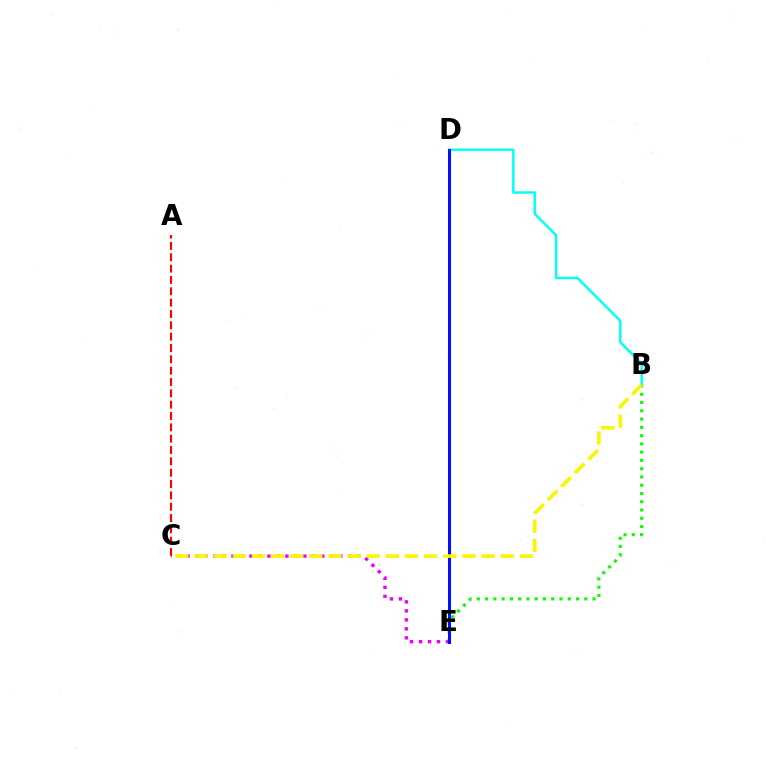{('C', 'E'): [{'color': '#ee00ff', 'line_style': 'dotted', 'thickness': 2.44}], ('A', 'C'): [{'color': '#ff0000', 'line_style': 'dashed', 'thickness': 1.54}], ('B', 'E'): [{'color': '#08ff00', 'line_style': 'dotted', 'thickness': 2.25}], ('B', 'D'): [{'color': '#00fff6', 'line_style': 'solid', 'thickness': 1.75}], ('D', 'E'): [{'color': '#0010ff', 'line_style': 'solid', 'thickness': 2.19}], ('B', 'C'): [{'color': '#fcf500', 'line_style': 'dashed', 'thickness': 2.6}]}